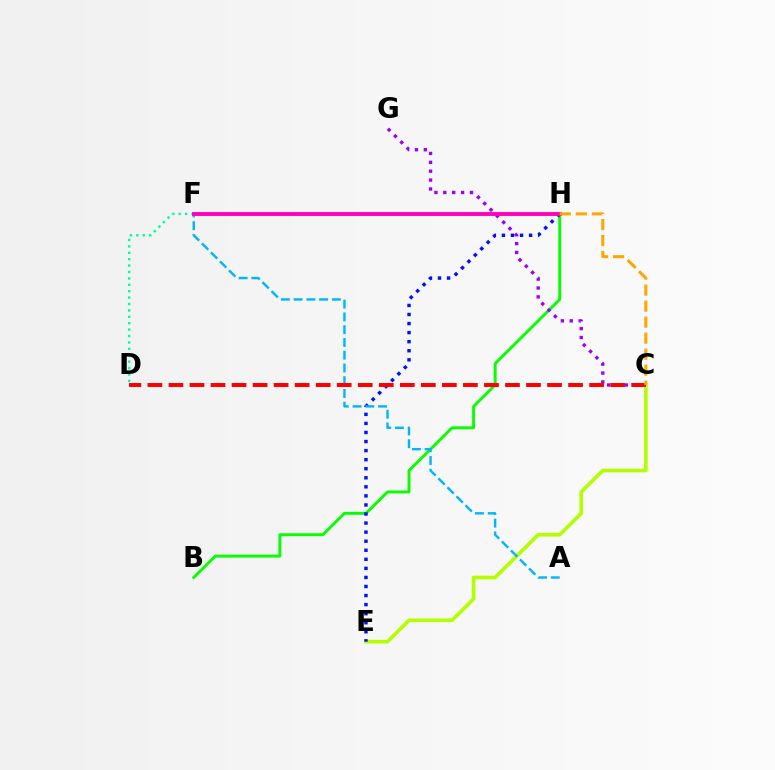{('C', 'E'): [{'color': '#b3ff00', 'line_style': 'solid', 'thickness': 2.62}], ('B', 'H'): [{'color': '#08ff00', 'line_style': 'solid', 'thickness': 2.1}], ('D', 'F'): [{'color': '#00ff9d', 'line_style': 'dotted', 'thickness': 1.74}], ('E', 'H'): [{'color': '#0010ff', 'line_style': 'dotted', 'thickness': 2.46}], ('C', 'G'): [{'color': '#9b00ff', 'line_style': 'dotted', 'thickness': 2.42}], ('A', 'F'): [{'color': '#00b5ff', 'line_style': 'dashed', 'thickness': 1.73}], ('C', 'D'): [{'color': '#ff0000', 'line_style': 'dashed', 'thickness': 2.86}], ('F', 'H'): [{'color': '#ff00bd', 'line_style': 'solid', 'thickness': 2.79}], ('C', 'H'): [{'color': '#ffa500', 'line_style': 'dashed', 'thickness': 2.18}]}